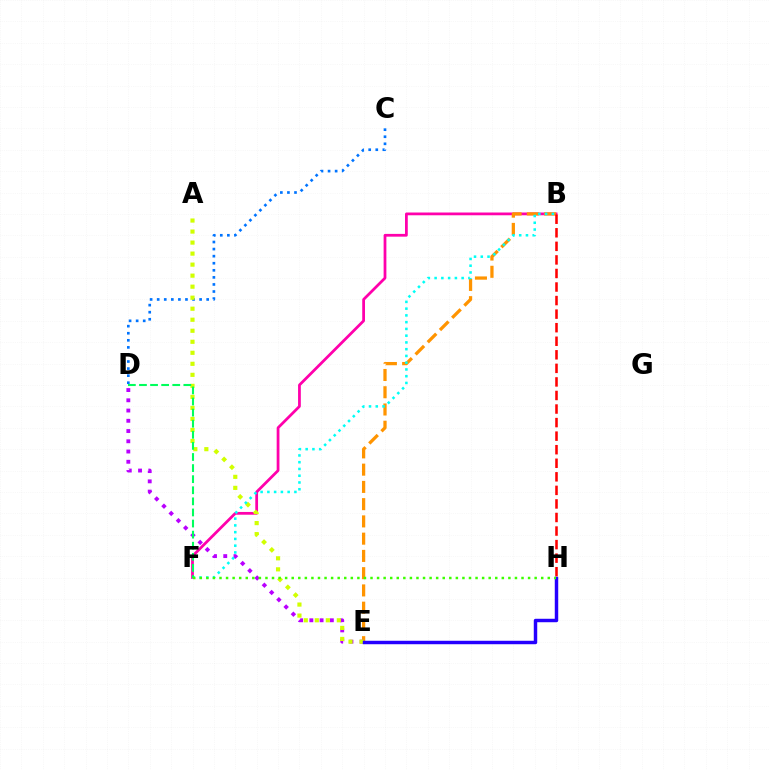{('B', 'F'): [{'color': '#ff00ac', 'line_style': 'solid', 'thickness': 1.99}, {'color': '#00fff6', 'line_style': 'dotted', 'thickness': 1.84}], ('B', 'E'): [{'color': '#ff9400', 'line_style': 'dashed', 'thickness': 2.34}], ('C', 'D'): [{'color': '#0074ff', 'line_style': 'dotted', 'thickness': 1.92}], ('D', 'E'): [{'color': '#b900ff', 'line_style': 'dotted', 'thickness': 2.78}], ('A', 'E'): [{'color': '#d1ff00', 'line_style': 'dotted', 'thickness': 2.99}], ('D', 'F'): [{'color': '#00ff5c', 'line_style': 'dashed', 'thickness': 1.51}], ('B', 'H'): [{'color': '#ff0000', 'line_style': 'dashed', 'thickness': 1.84}], ('E', 'H'): [{'color': '#2500ff', 'line_style': 'solid', 'thickness': 2.49}], ('F', 'H'): [{'color': '#3dff00', 'line_style': 'dotted', 'thickness': 1.78}]}